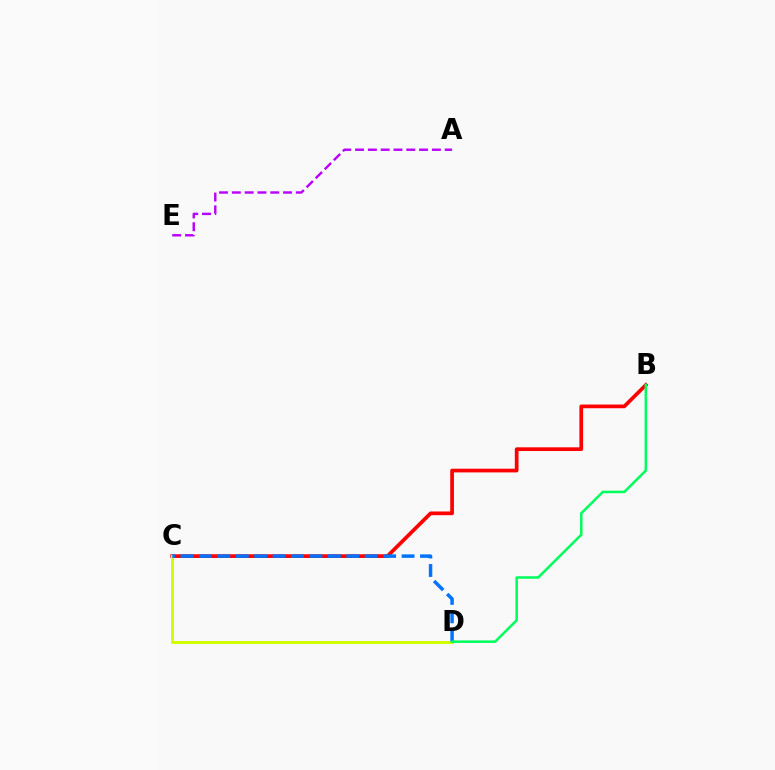{('B', 'C'): [{'color': '#ff0000', 'line_style': 'solid', 'thickness': 2.67}], ('C', 'D'): [{'color': '#d1ff00', 'line_style': 'solid', 'thickness': 2.16}, {'color': '#0074ff', 'line_style': 'dashed', 'thickness': 2.5}], ('B', 'D'): [{'color': '#00ff5c', 'line_style': 'solid', 'thickness': 1.82}], ('A', 'E'): [{'color': '#b900ff', 'line_style': 'dashed', 'thickness': 1.74}]}